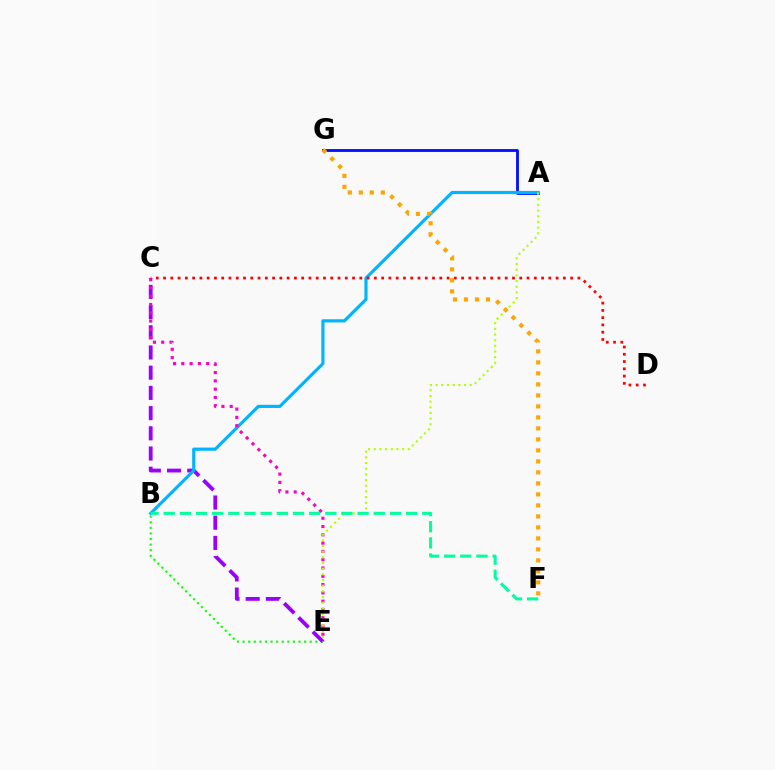{('A', 'G'): [{'color': '#0010ff', 'line_style': 'solid', 'thickness': 2.03}], ('B', 'E'): [{'color': '#08ff00', 'line_style': 'dotted', 'thickness': 1.52}], ('C', 'E'): [{'color': '#9b00ff', 'line_style': 'dashed', 'thickness': 2.74}, {'color': '#ff00bd', 'line_style': 'dotted', 'thickness': 2.25}], ('A', 'B'): [{'color': '#00b5ff', 'line_style': 'solid', 'thickness': 2.27}], ('A', 'E'): [{'color': '#b3ff00', 'line_style': 'dotted', 'thickness': 1.54}], ('C', 'D'): [{'color': '#ff0000', 'line_style': 'dotted', 'thickness': 1.98}], ('F', 'G'): [{'color': '#ffa500', 'line_style': 'dotted', 'thickness': 2.99}], ('B', 'F'): [{'color': '#00ff9d', 'line_style': 'dashed', 'thickness': 2.2}]}